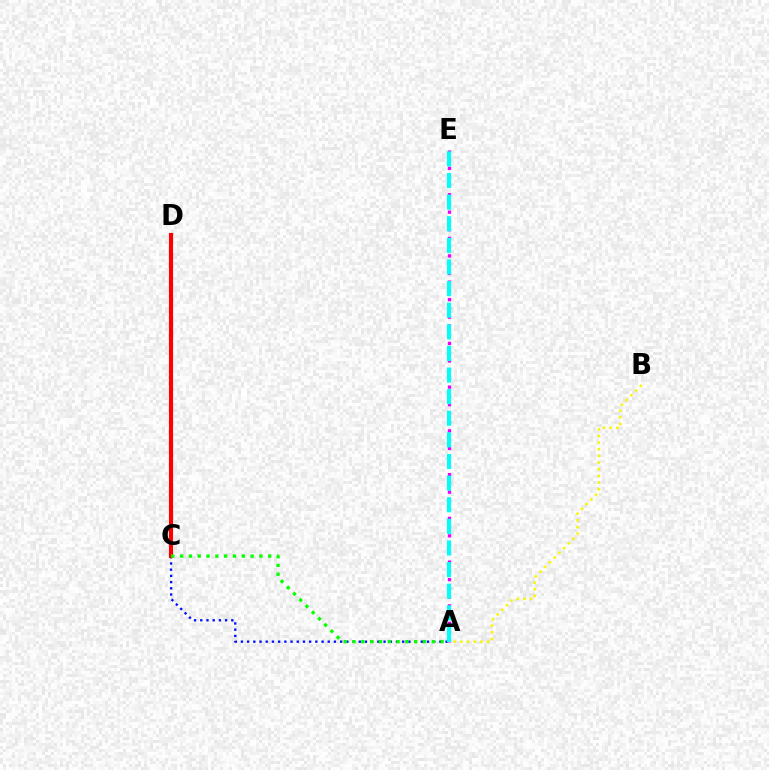{('A', 'E'): [{'color': '#ee00ff', 'line_style': 'dotted', 'thickness': 2.38}, {'color': '#00fff6', 'line_style': 'dashed', 'thickness': 2.94}], ('A', 'C'): [{'color': '#0010ff', 'line_style': 'dotted', 'thickness': 1.69}, {'color': '#08ff00', 'line_style': 'dotted', 'thickness': 2.4}], ('C', 'D'): [{'color': '#ff0000', 'line_style': 'solid', 'thickness': 2.98}], ('A', 'B'): [{'color': '#fcf500', 'line_style': 'dotted', 'thickness': 1.81}]}